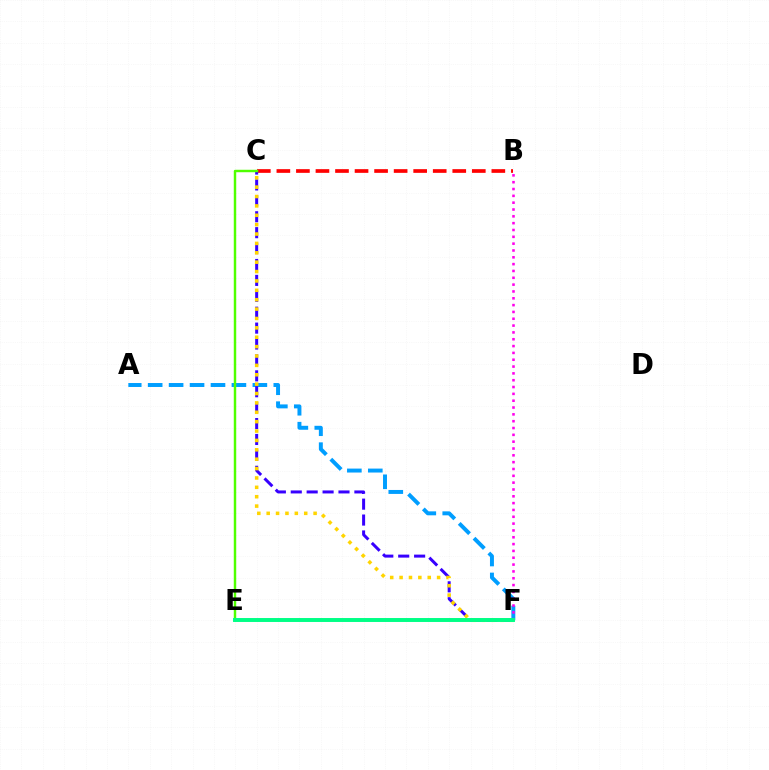{('A', 'F'): [{'color': '#009eff', 'line_style': 'dashed', 'thickness': 2.84}], ('B', 'C'): [{'color': '#ff0000', 'line_style': 'dashed', 'thickness': 2.65}], ('C', 'F'): [{'color': '#3700ff', 'line_style': 'dashed', 'thickness': 2.16}, {'color': '#ffd500', 'line_style': 'dotted', 'thickness': 2.55}], ('C', 'E'): [{'color': '#4fff00', 'line_style': 'solid', 'thickness': 1.77}], ('B', 'F'): [{'color': '#ff00ed', 'line_style': 'dotted', 'thickness': 1.86}], ('E', 'F'): [{'color': '#00ff86', 'line_style': 'solid', 'thickness': 2.84}]}